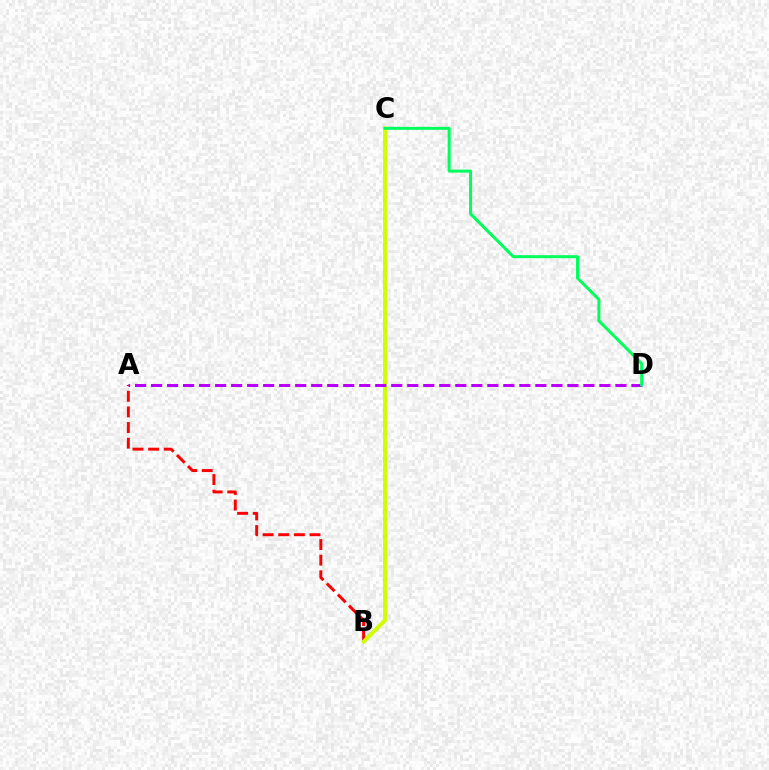{('B', 'C'): [{'color': '#0074ff', 'line_style': 'dotted', 'thickness': 2.34}, {'color': '#d1ff00', 'line_style': 'solid', 'thickness': 2.81}], ('A', 'B'): [{'color': '#ff0000', 'line_style': 'dashed', 'thickness': 2.12}], ('A', 'D'): [{'color': '#b900ff', 'line_style': 'dashed', 'thickness': 2.18}], ('C', 'D'): [{'color': '#00ff5c', 'line_style': 'solid', 'thickness': 2.16}]}